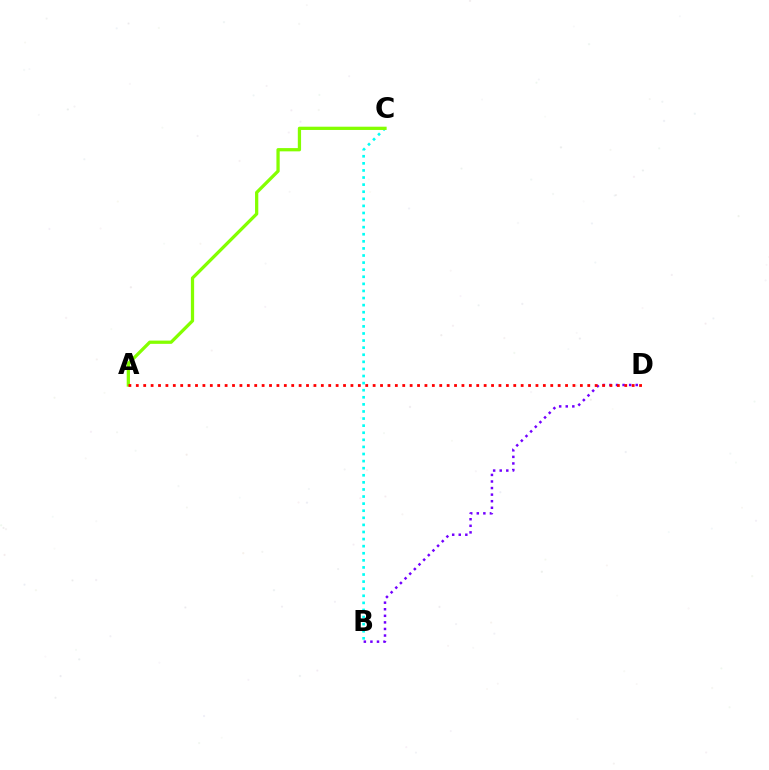{('B', 'C'): [{'color': '#00fff6', 'line_style': 'dotted', 'thickness': 1.93}], ('B', 'D'): [{'color': '#7200ff', 'line_style': 'dotted', 'thickness': 1.79}], ('A', 'C'): [{'color': '#84ff00', 'line_style': 'solid', 'thickness': 2.35}], ('A', 'D'): [{'color': '#ff0000', 'line_style': 'dotted', 'thickness': 2.01}]}